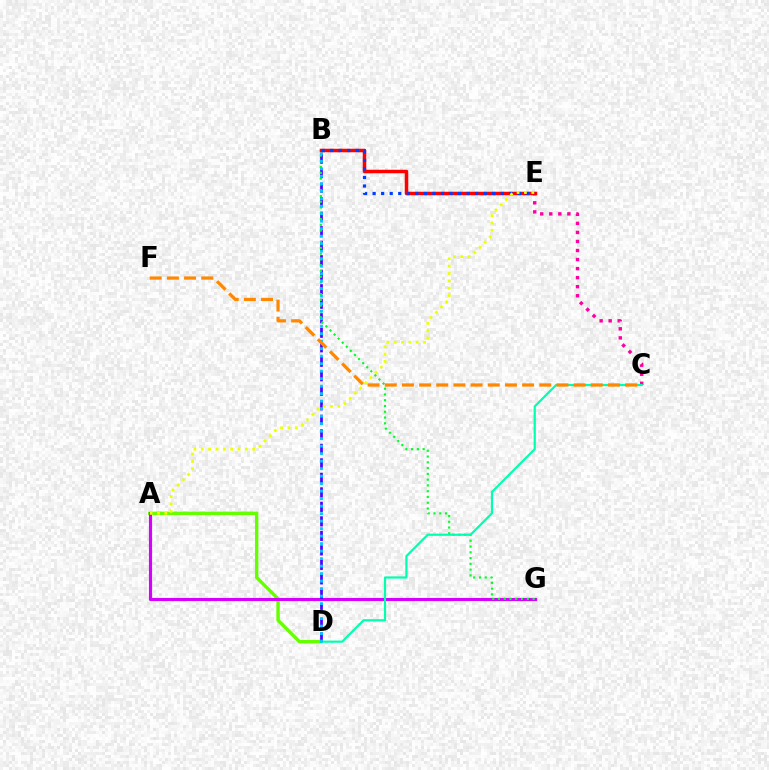{('A', 'D'): [{'color': '#66ff00', 'line_style': 'solid', 'thickness': 2.43}], ('A', 'G'): [{'color': '#d600ff', 'line_style': 'solid', 'thickness': 2.26}], ('C', 'E'): [{'color': '#ff00a0', 'line_style': 'dotted', 'thickness': 2.46}], ('B', 'D'): [{'color': '#4f00ff', 'line_style': 'dashed', 'thickness': 1.97}, {'color': '#00c7ff', 'line_style': 'dotted', 'thickness': 2.04}], ('B', 'G'): [{'color': '#00ff27', 'line_style': 'dotted', 'thickness': 1.57}], ('C', 'D'): [{'color': '#00ffaf', 'line_style': 'solid', 'thickness': 1.58}], ('B', 'E'): [{'color': '#ff0000', 'line_style': 'solid', 'thickness': 2.52}, {'color': '#003fff', 'line_style': 'dotted', 'thickness': 2.32}], ('C', 'F'): [{'color': '#ff8800', 'line_style': 'dashed', 'thickness': 2.33}], ('A', 'E'): [{'color': '#eeff00', 'line_style': 'dotted', 'thickness': 2.0}]}